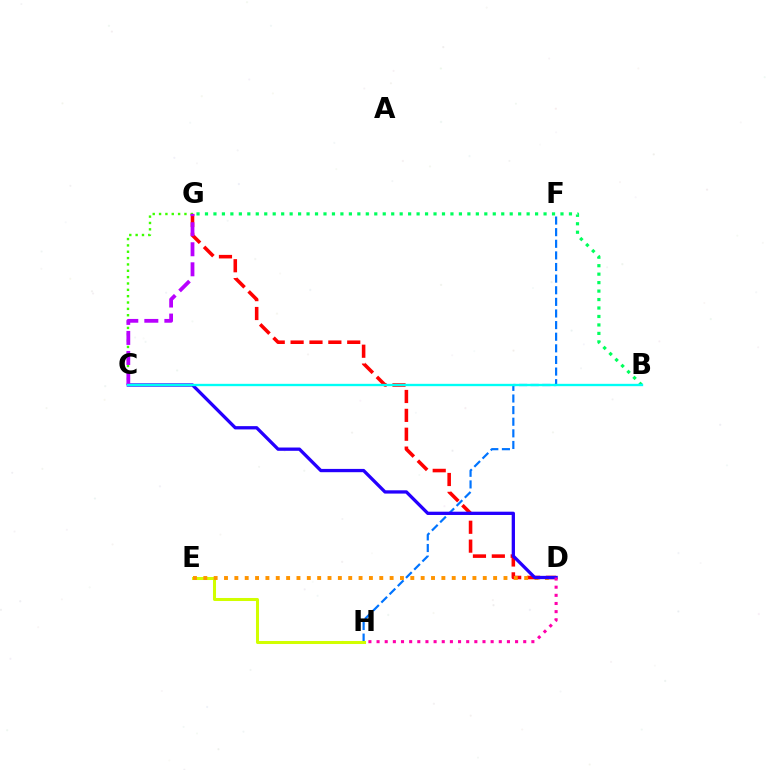{('C', 'G'): [{'color': '#3dff00', 'line_style': 'dotted', 'thickness': 1.72}, {'color': '#b900ff', 'line_style': 'dashed', 'thickness': 2.72}], ('D', 'G'): [{'color': '#ff0000', 'line_style': 'dashed', 'thickness': 2.56}], ('F', 'H'): [{'color': '#0074ff', 'line_style': 'dashed', 'thickness': 1.58}], ('E', 'H'): [{'color': '#d1ff00', 'line_style': 'solid', 'thickness': 2.18}], ('D', 'E'): [{'color': '#ff9400', 'line_style': 'dotted', 'thickness': 2.81}], ('C', 'D'): [{'color': '#2500ff', 'line_style': 'solid', 'thickness': 2.37}], ('D', 'H'): [{'color': '#ff00ac', 'line_style': 'dotted', 'thickness': 2.21}], ('B', 'G'): [{'color': '#00ff5c', 'line_style': 'dotted', 'thickness': 2.3}], ('B', 'C'): [{'color': '#00fff6', 'line_style': 'solid', 'thickness': 1.69}]}